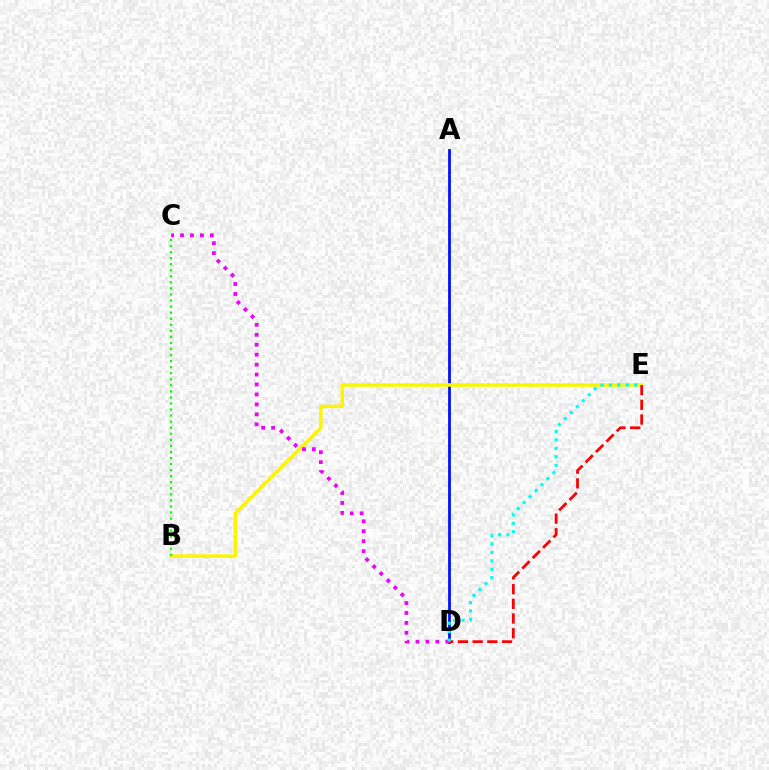{('A', 'D'): [{'color': '#0010ff', 'line_style': 'solid', 'thickness': 2.0}], ('B', 'E'): [{'color': '#fcf500', 'line_style': 'solid', 'thickness': 2.51}], ('D', 'E'): [{'color': '#ff0000', 'line_style': 'dashed', 'thickness': 2.0}, {'color': '#00fff6', 'line_style': 'dotted', 'thickness': 2.29}], ('C', 'D'): [{'color': '#ee00ff', 'line_style': 'dotted', 'thickness': 2.7}], ('B', 'C'): [{'color': '#08ff00', 'line_style': 'dotted', 'thickness': 1.65}]}